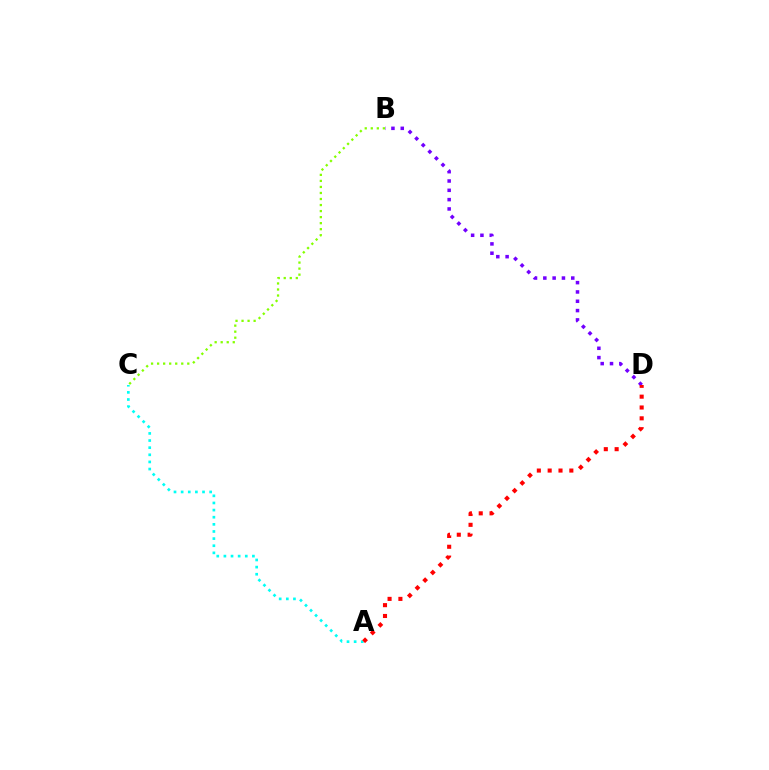{('B', 'D'): [{'color': '#7200ff', 'line_style': 'dotted', 'thickness': 2.53}], ('A', 'C'): [{'color': '#00fff6', 'line_style': 'dotted', 'thickness': 1.94}], ('A', 'D'): [{'color': '#ff0000', 'line_style': 'dotted', 'thickness': 2.94}], ('B', 'C'): [{'color': '#84ff00', 'line_style': 'dotted', 'thickness': 1.64}]}